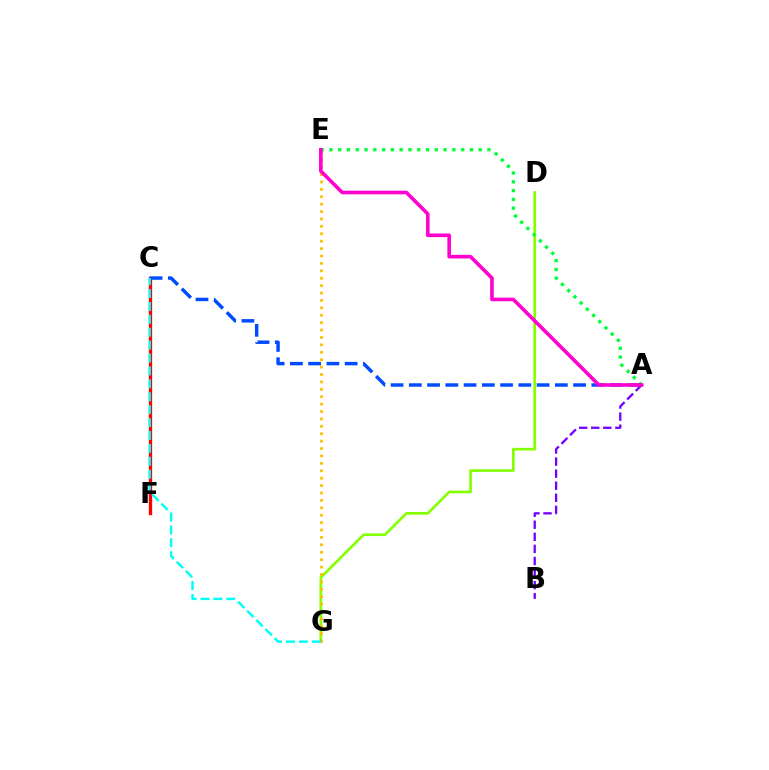{('C', 'F'): [{'color': '#ff0000', 'line_style': 'solid', 'thickness': 2.39}], ('D', 'G'): [{'color': '#84ff00', 'line_style': 'solid', 'thickness': 1.91}], ('A', 'B'): [{'color': '#7200ff', 'line_style': 'dashed', 'thickness': 1.64}], ('E', 'G'): [{'color': '#ffbd00', 'line_style': 'dotted', 'thickness': 2.01}], ('A', 'E'): [{'color': '#00ff39', 'line_style': 'dotted', 'thickness': 2.39}, {'color': '#ff00cf', 'line_style': 'solid', 'thickness': 2.6}], ('A', 'C'): [{'color': '#004bff', 'line_style': 'dashed', 'thickness': 2.48}], ('C', 'G'): [{'color': '#00fff6', 'line_style': 'dashed', 'thickness': 1.75}]}